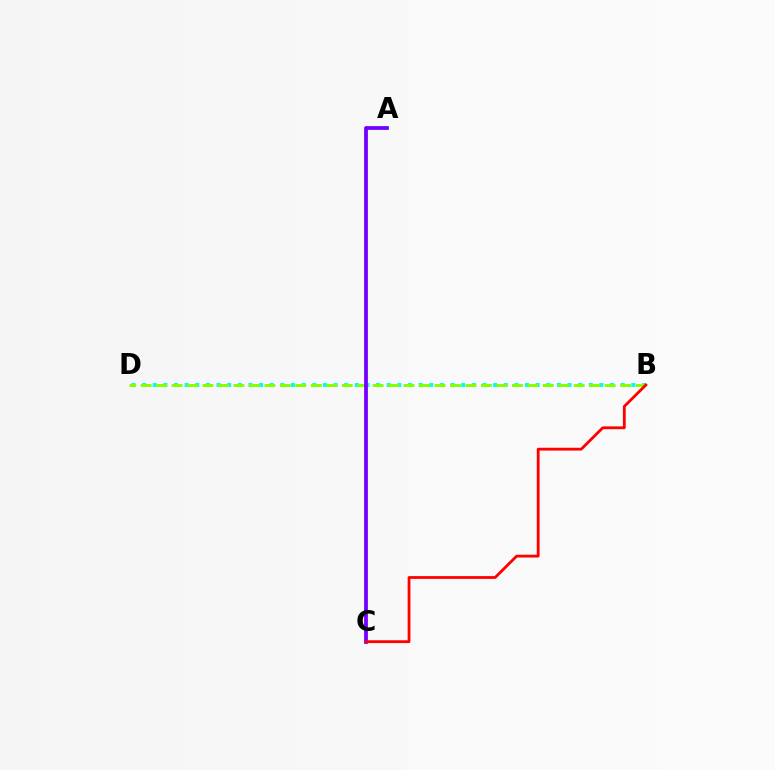{('B', 'D'): [{'color': '#00fff6', 'line_style': 'dotted', 'thickness': 2.89}, {'color': '#84ff00', 'line_style': 'dashed', 'thickness': 2.1}], ('A', 'C'): [{'color': '#7200ff', 'line_style': 'solid', 'thickness': 2.72}], ('B', 'C'): [{'color': '#ff0000', 'line_style': 'solid', 'thickness': 2.02}]}